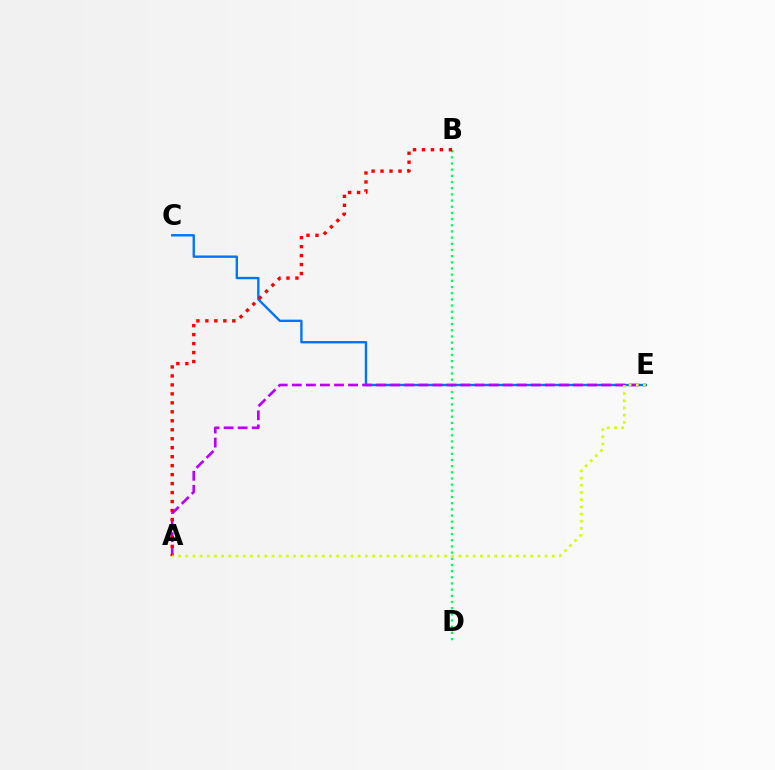{('C', 'E'): [{'color': '#0074ff', 'line_style': 'solid', 'thickness': 1.71}], ('B', 'D'): [{'color': '#00ff5c', 'line_style': 'dotted', 'thickness': 1.68}], ('A', 'E'): [{'color': '#b900ff', 'line_style': 'dashed', 'thickness': 1.91}, {'color': '#d1ff00', 'line_style': 'dotted', 'thickness': 1.95}], ('A', 'B'): [{'color': '#ff0000', 'line_style': 'dotted', 'thickness': 2.44}]}